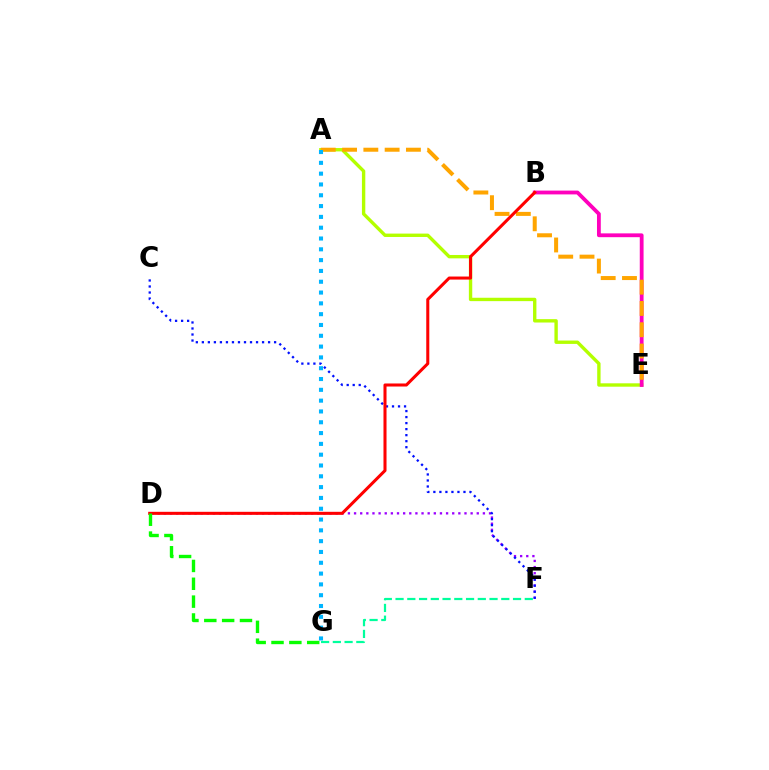{('D', 'F'): [{'color': '#9b00ff', 'line_style': 'dotted', 'thickness': 1.67}], ('A', 'E'): [{'color': '#b3ff00', 'line_style': 'solid', 'thickness': 2.43}, {'color': '#ffa500', 'line_style': 'dashed', 'thickness': 2.89}], ('B', 'E'): [{'color': '#ff00bd', 'line_style': 'solid', 'thickness': 2.74}], ('C', 'F'): [{'color': '#0010ff', 'line_style': 'dotted', 'thickness': 1.64}], ('F', 'G'): [{'color': '#00ff9d', 'line_style': 'dashed', 'thickness': 1.6}], ('B', 'D'): [{'color': '#ff0000', 'line_style': 'solid', 'thickness': 2.19}], ('D', 'G'): [{'color': '#08ff00', 'line_style': 'dashed', 'thickness': 2.42}], ('A', 'G'): [{'color': '#00b5ff', 'line_style': 'dotted', 'thickness': 2.94}]}